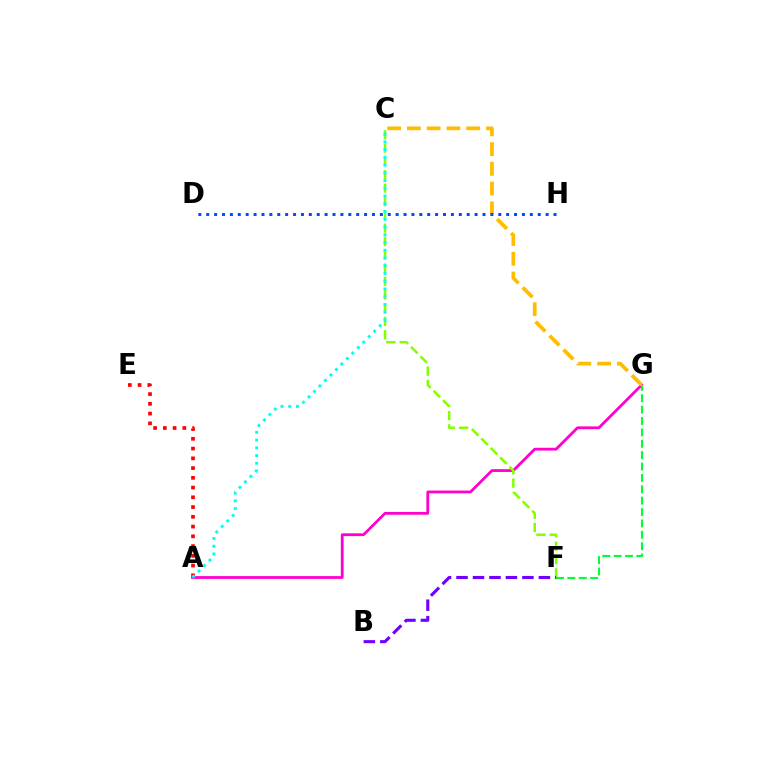{('A', 'G'): [{'color': '#ff00cf', 'line_style': 'solid', 'thickness': 2.0}], ('A', 'E'): [{'color': '#ff0000', 'line_style': 'dotted', 'thickness': 2.65}], ('C', 'F'): [{'color': '#84ff00', 'line_style': 'dashed', 'thickness': 1.81}], ('C', 'G'): [{'color': '#ffbd00', 'line_style': 'dashed', 'thickness': 2.68}], ('D', 'H'): [{'color': '#004bff', 'line_style': 'dotted', 'thickness': 2.14}], ('A', 'C'): [{'color': '#00fff6', 'line_style': 'dotted', 'thickness': 2.1}], ('F', 'G'): [{'color': '#00ff39', 'line_style': 'dashed', 'thickness': 1.55}], ('B', 'F'): [{'color': '#7200ff', 'line_style': 'dashed', 'thickness': 2.24}]}